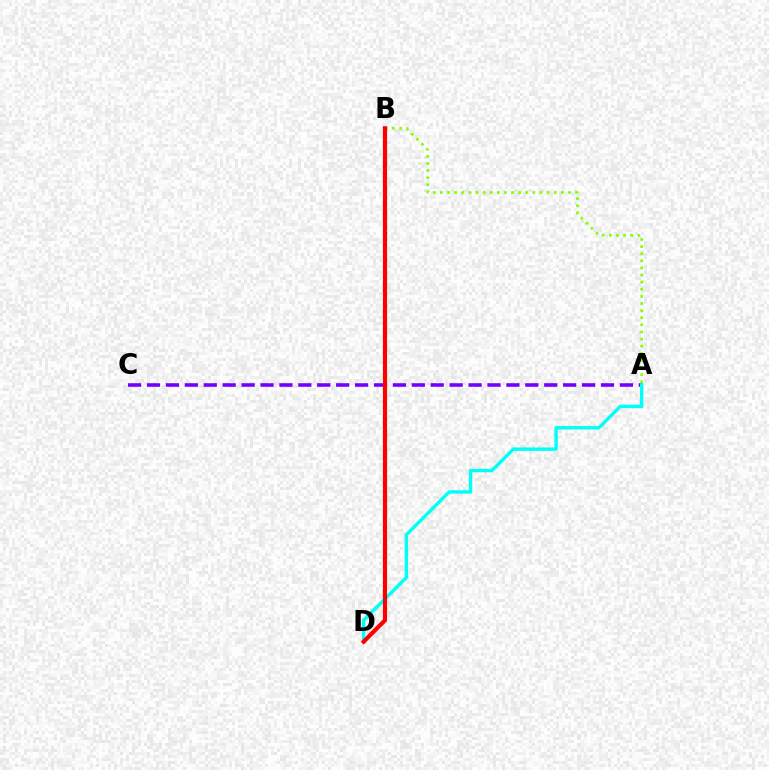{('A', 'C'): [{'color': '#7200ff', 'line_style': 'dashed', 'thickness': 2.57}], ('A', 'D'): [{'color': '#00fff6', 'line_style': 'solid', 'thickness': 2.44}], ('A', 'B'): [{'color': '#84ff00', 'line_style': 'dotted', 'thickness': 1.93}], ('B', 'D'): [{'color': '#ff0000', 'line_style': 'solid', 'thickness': 2.99}]}